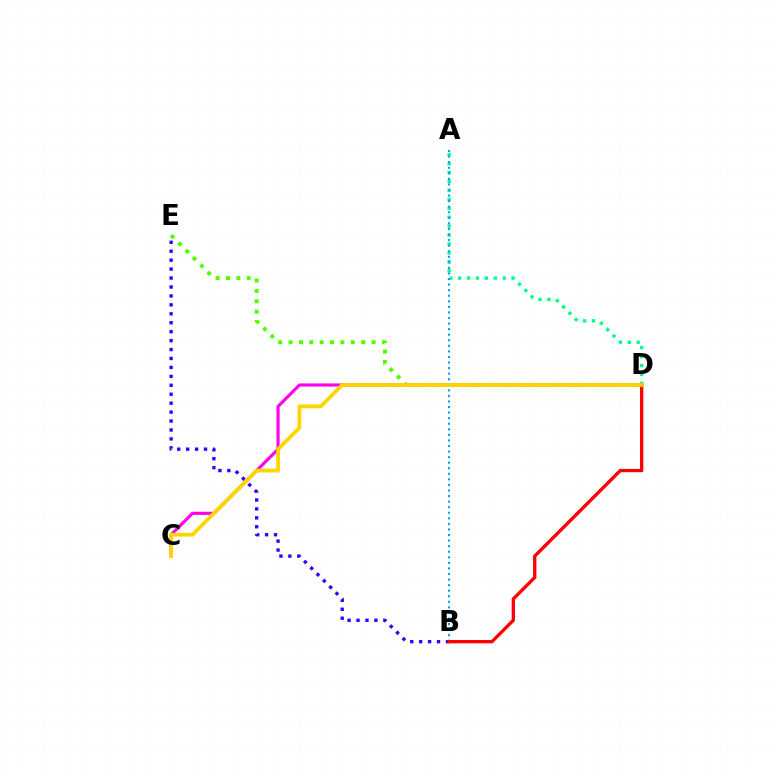{('C', 'D'): [{'color': '#ff00ed', 'line_style': 'solid', 'thickness': 2.26}, {'color': '#ffd500', 'line_style': 'solid', 'thickness': 2.72}], ('D', 'E'): [{'color': '#4fff00', 'line_style': 'dotted', 'thickness': 2.82}], ('B', 'E'): [{'color': '#3700ff', 'line_style': 'dotted', 'thickness': 2.43}], ('A', 'D'): [{'color': '#00ff86', 'line_style': 'dotted', 'thickness': 2.42}], ('A', 'B'): [{'color': '#009eff', 'line_style': 'dotted', 'thickness': 1.51}], ('B', 'D'): [{'color': '#ff0000', 'line_style': 'solid', 'thickness': 2.39}]}